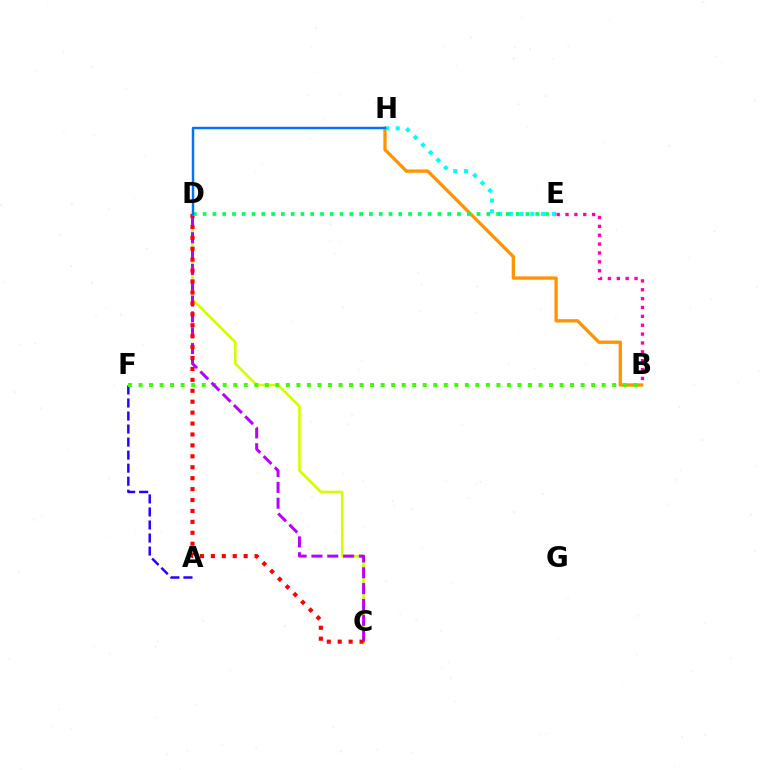{('B', 'H'): [{'color': '#ff9400', 'line_style': 'solid', 'thickness': 2.39}], ('C', 'D'): [{'color': '#d1ff00', 'line_style': 'solid', 'thickness': 1.86}, {'color': '#b900ff', 'line_style': 'dashed', 'thickness': 2.15}, {'color': '#ff0000', 'line_style': 'dotted', 'thickness': 2.97}], ('B', 'E'): [{'color': '#ff00ac', 'line_style': 'dotted', 'thickness': 2.41}], ('E', 'H'): [{'color': '#00fff6', 'line_style': 'dotted', 'thickness': 2.92}], ('A', 'F'): [{'color': '#2500ff', 'line_style': 'dashed', 'thickness': 1.77}], ('B', 'F'): [{'color': '#3dff00', 'line_style': 'dotted', 'thickness': 2.86}], ('D', 'E'): [{'color': '#00ff5c', 'line_style': 'dotted', 'thickness': 2.66}], ('D', 'H'): [{'color': '#0074ff', 'line_style': 'solid', 'thickness': 1.76}]}